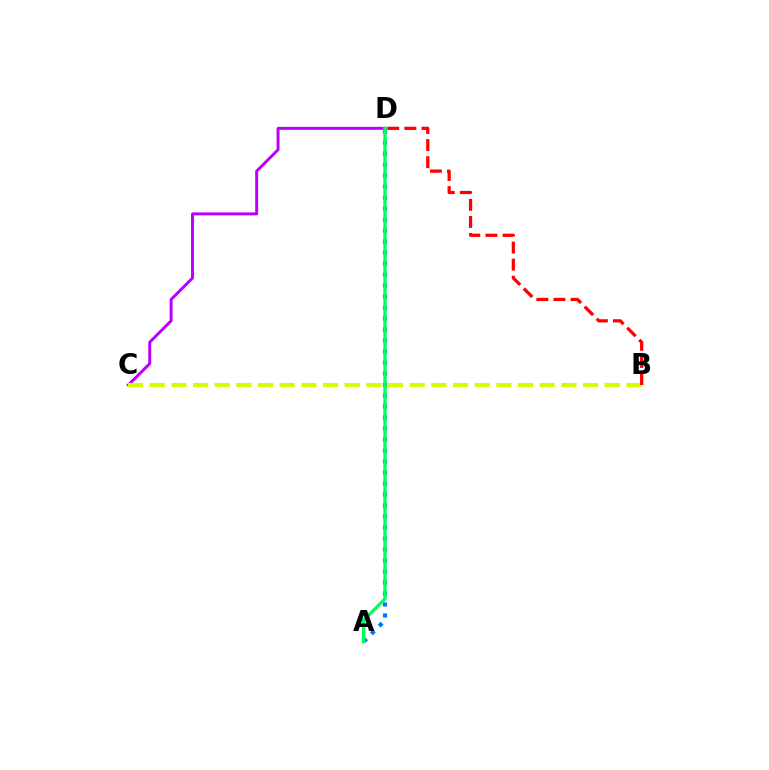{('C', 'D'): [{'color': '#b900ff', 'line_style': 'solid', 'thickness': 2.12}], ('B', 'C'): [{'color': '#d1ff00', 'line_style': 'dashed', 'thickness': 2.94}], ('B', 'D'): [{'color': '#ff0000', 'line_style': 'dashed', 'thickness': 2.32}], ('A', 'D'): [{'color': '#0074ff', 'line_style': 'dotted', 'thickness': 2.99}, {'color': '#00ff5c', 'line_style': 'solid', 'thickness': 2.41}]}